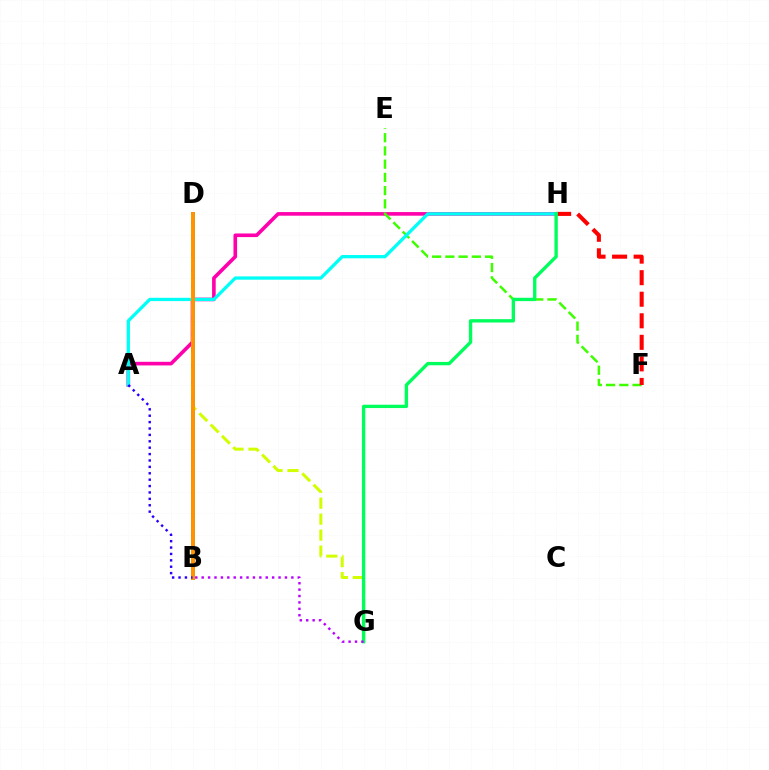{('A', 'H'): [{'color': '#ff00ac', 'line_style': 'solid', 'thickness': 2.6}, {'color': '#00fff6', 'line_style': 'solid', 'thickness': 2.36}], ('B', 'D'): [{'color': '#0074ff', 'line_style': 'solid', 'thickness': 2.73}, {'color': '#ff9400', 'line_style': 'solid', 'thickness': 2.81}], ('E', 'F'): [{'color': '#3dff00', 'line_style': 'dashed', 'thickness': 1.8}], ('F', 'H'): [{'color': '#ff0000', 'line_style': 'dashed', 'thickness': 2.93}], ('D', 'G'): [{'color': '#d1ff00', 'line_style': 'dashed', 'thickness': 2.17}], ('G', 'H'): [{'color': '#00ff5c', 'line_style': 'solid', 'thickness': 2.41}], ('B', 'G'): [{'color': '#b900ff', 'line_style': 'dotted', 'thickness': 1.74}], ('A', 'B'): [{'color': '#2500ff', 'line_style': 'dotted', 'thickness': 1.74}]}